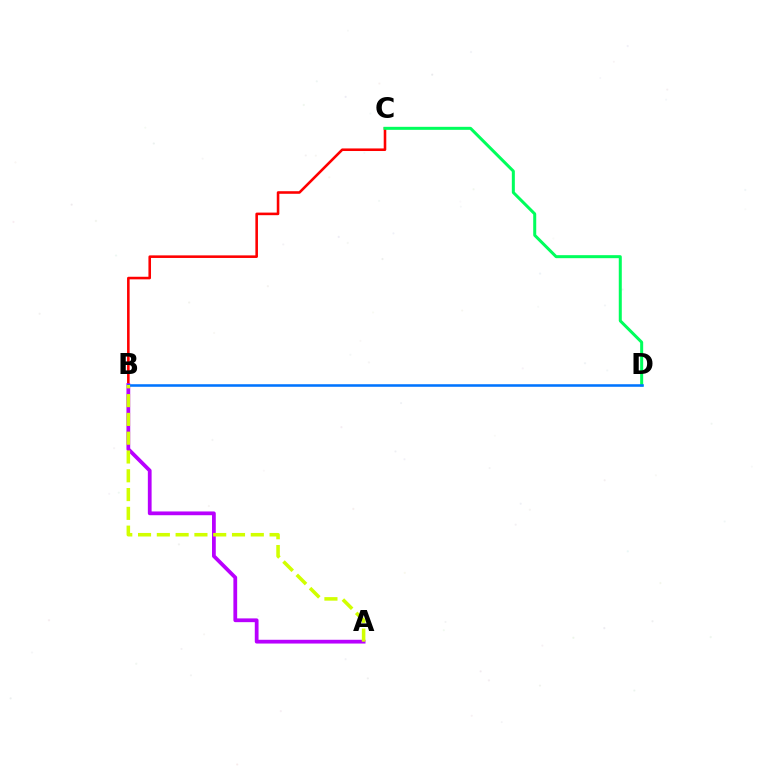{('B', 'C'): [{'color': '#ff0000', 'line_style': 'solid', 'thickness': 1.86}], ('A', 'B'): [{'color': '#b900ff', 'line_style': 'solid', 'thickness': 2.71}, {'color': '#d1ff00', 'line_style': 'dashed', 'thickness': 2.55}], ('C', 'D'): [{'color': '#00ff5c', 'line_style': 'solid', 'thickness': 2.17}], ('B', 'D'): [{'color': '#0074ff', 'line_style': 'solid', 'thickness': 1.85}]}